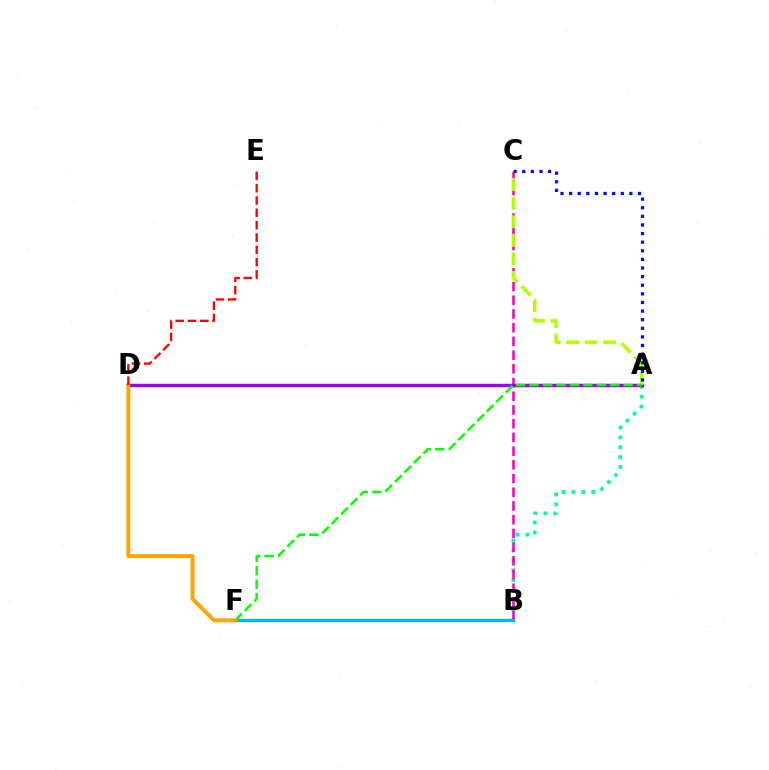{('A', 'B'): [{'color': '#00ff9d', 'line_style': 'dotted', 'thickness': 2.69}], ('B', 'C'): [{'color': '#ff00bd', 'line_style': 'dashed', 'thickness': 1.86}], ('B', 'F'): [{'color': '#00b5ff', 'line_style': 'solid', 'thickness': 2.37}], ('A', 'D'): [{'color': '#9b00ff', 'line_style': 'solid', 'thickness': 2.49}], ('A', 'C'): [{'color': '#b3ff00', 'line_style': 'dashed', 'thickness': 2.52}, {'color': '#0010ff', 'line_style': 'dotted', 'thickness': 2.34}], ('A', 'F'): [{'color': '#08ff00', 'line_style': 'dashed', 'thickness': 1.83}], ('D', 'F'): [{'color': '#ffa500', 'line_style': 'solid', 'thickness': 2.82}], ('D', 'E'): [{'color': '#ff0000', 'line_style': 'dashed', 'thickness': 1.68}]}